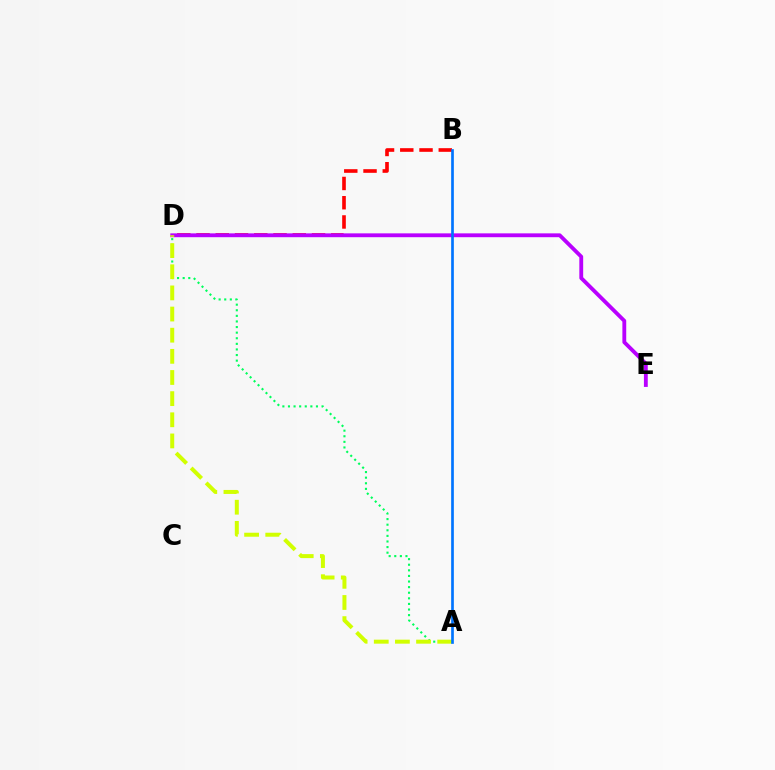{('A', 'D'): [{'color': '#00ff5c', 'line_style': 'dotted', 'thickness': 1.52}, {'color': '#d1ff00', 'line_style': 'dashed', 'thickness': 2.87}], ('B', 'D'): [{'color': '#ff0000', 'line_style': 'dashed', 'thickness': 2.62}], ('D', 'E'): [{'color': '#b900ff', 'line_style': 'solid', 'thickness': 2.76}], ('A', 'B'): [{'color': '#0074ff', 'line_style': 'solid', 'thickness': 1.93}]}